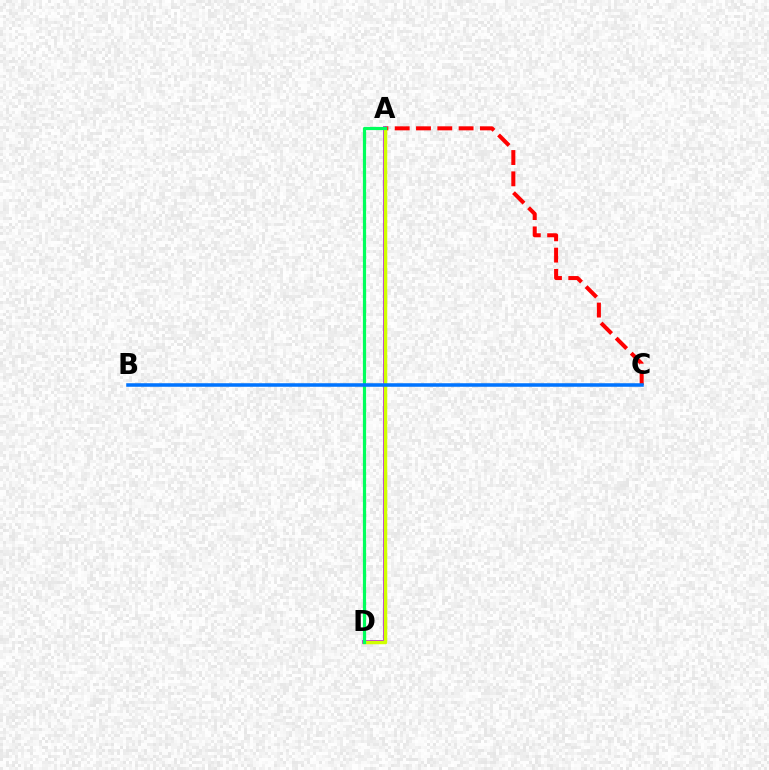{('A', 'C'): [{'color': '#ff0000', 'line_style': 'dashed', 'thickness': 2.89}], ('A', 'D'): [{'color': '#b900ff', 'line_style': 'solid', 'thickness': 2.69}, {'color': '#d1ff00', 'line_style': 'solid', 'thickness': 2.51}, {'color': '#00ff5c', 'line_style': 'solid', 'thickness': 2.29}], ('B', 'C'): [{'color': '#0074ff', 'line_style': 'solid', 'thickness': 2.55}]}